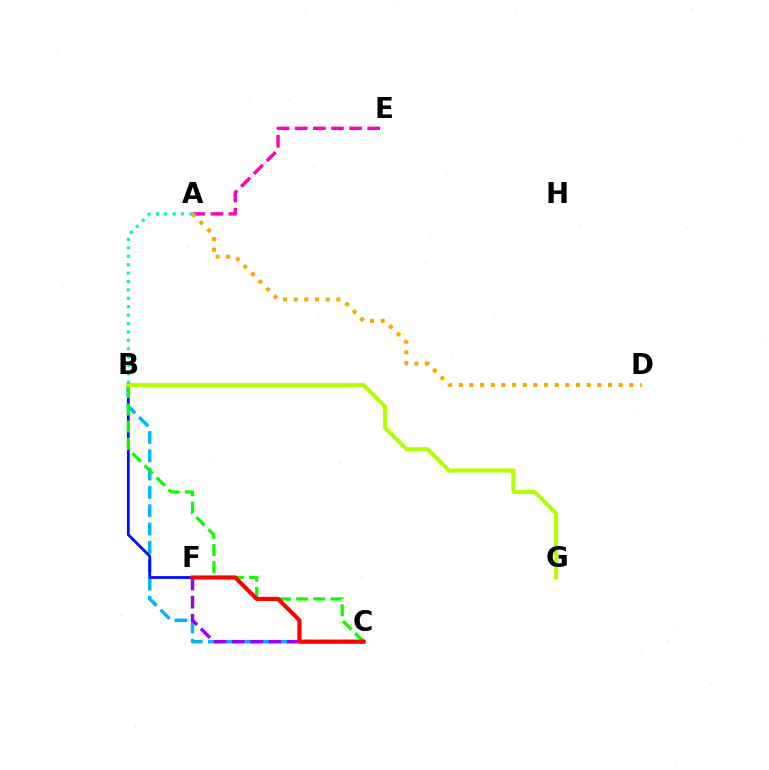{('B', 'C'): [{'color': '#00b5ff', 'line_style': 'dashed', 'thickness': 2.49}, {'color': '#08ff00', 'line_style': 'dashed', 'thickness': 2.33}], ('B', 'F'): [{'color': '#0010ff', 'line_style': 'solid', 'thickness': 2.02}], ('C', 'F'): [{'color': '#9b00ff', 'line_style': 'dashed', 'thickness': 2.48}, {'color': '#ff0000', 'line_style': 'solid', 'thickness': 2.98}], ('B', 'G'): [{'color': '#b3ff00', 'line_style': 'solid', 'thickness': 2.97}], ('A', 'E'): [{'color': '#ff00bd', 'line_style': 'dashed', 'thickness': 2.46}], ('A', 'D'): [{'color': '#ffa500', 'line_style': 'dotted', 'thickness': 2.89}], ('A', 'B'): [{'color': '#00ff9d', 'line_style': 'dotted', 'thickness': 2.28}]}